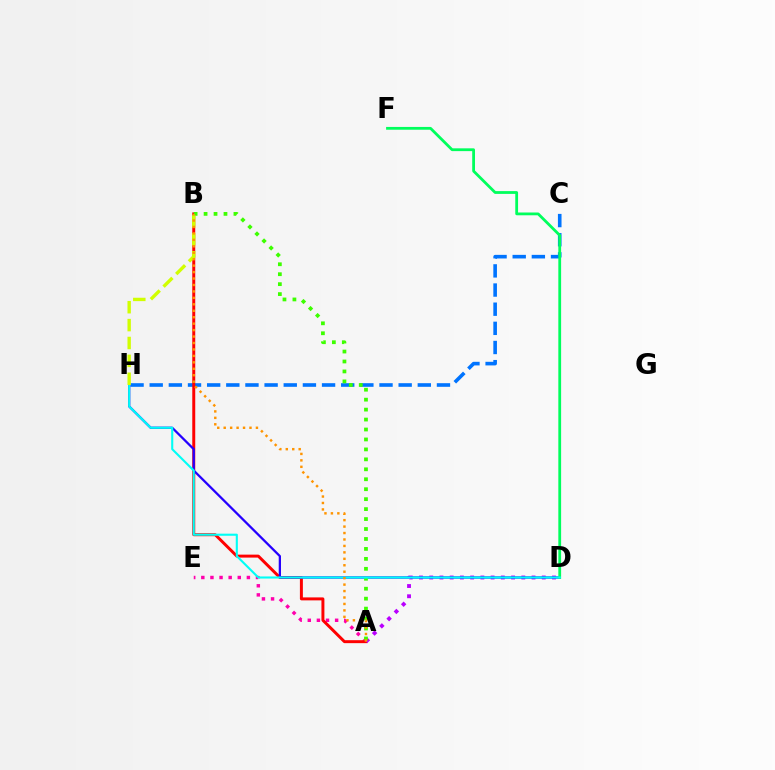{('A', 'E'): [{'color': '#ff00ac', 'line_style': 'dotted', 'thickness': 2.48}], ('C', 'H'): [{'color': '#0074ff', 'line_style': 'dashed', 'thickness': 2.6}], ('A', 'B'): [{'color': '#ff0000', 'line_style': 'solid', 'thickness': 2.13}, {'color': '#3dff00', 'line_style': 'dotted', 'thickness': 2.7}, {'color': '#ff9400', 'line_style': 'dotted', 'thickness': 1.75}], ('A', 'D'): [{'color': '#b900ff', 'line_style': 'dotted', 'thickness': 2.78}], ('D', 'H'): [{'color': '#2500ff', 'line_style': 'solid', 'thickness': 1.63}, {'color': '#00fff6', 'line_style': 'solid', 'thickness': 1.51}], ('D', 'F'): [{'color': '#00ff5c', 'line_style': 'solid', 'thickness': 2.01}], ('B', 'H'): [{'color': '#d1ff00', 'line_style': 'dashed', 'thickness': 2.43}]}